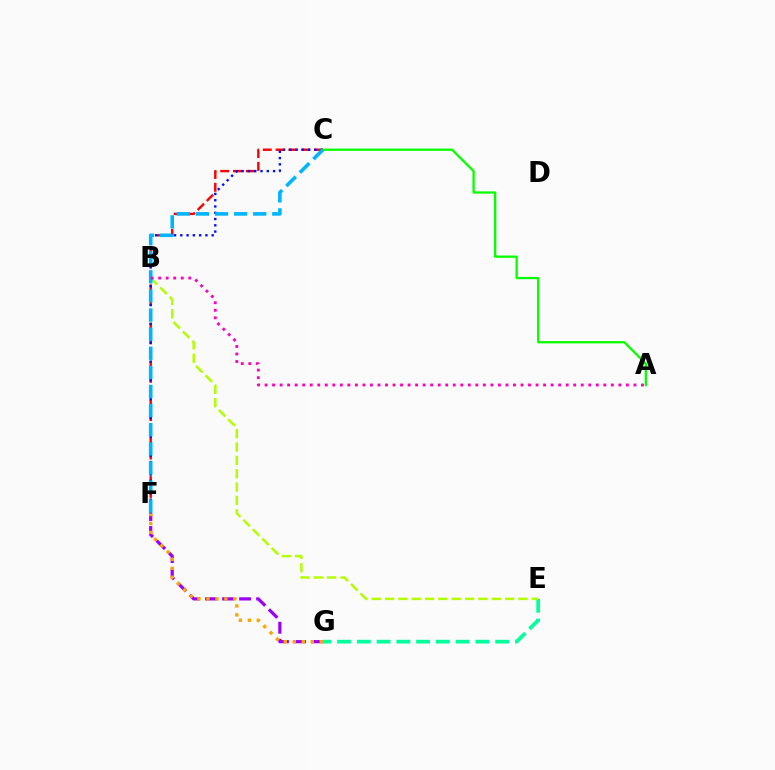{('F', 'G'): [{'color': '#9b00ff', 'line_style': 'dashed', 'thickness': 2.31}, {'color': '#ffa500', 'line_style': 'dotted', 'thickness': 2.44}], ('E', 'G'): [{'color': '#00ff9d', 'line_style': 'dashed', 'thickness': 2.69}], ('C', 'F'): [{'color': '#ff0000', 'line_style': 'dashed', 'thickness': 1.74}, {'color': '#0010ff', 'line_style': 'dotted', 'thickness': 1.71}, {'color': '#00b5ff', 'line_style': 'dashed', 'thickness': 2.6}], ('B', 'E'): [{'color': '#b3ff00', 'line_style': 'dashed', 'thickness': 1.81}], ('A', 'C'): [{'color': '#08ff00', 'line_style': 'solid', 'thickness': 1.66}], ('A', 'B'): [{'color': '#ff00bd', 'line_style': 'dotted', 'thickness': 2.05}]}